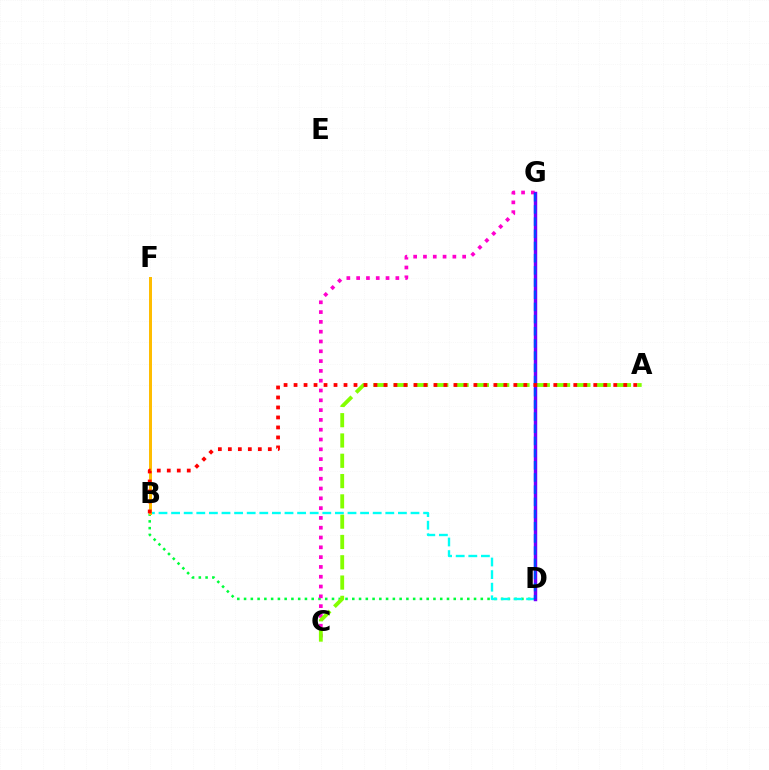{('B', 'D'): [{'color': '#00ff39', 'line_style': 'dotted', 'thickness': 1.84}, {'color': '#00fff6', 'line_style': 'dashed', 'thickness': 1.71}], ('C', 'G'): [{'color': '#ff00cf', 'line_style': 'dotted', 'thickness': 2.66}], ('A', 'C'): [{'color': '#84ff00', 'line_style': 'dashed', 'thickness': 2.76}], ('D', 'G'): [{'color': '#7200ff', 'line_style': 'solid', 'thickness': 2.47}, {'color': '#004bff', 'line_style': 'dashed', 'thickness': 1.66}], ('B', 'F'): [{'color': '#ffbd00', 'line_style': 'solid', 'thickness': 2.15}], ('A', 'B'): [{'color': '#ff0000', 'line_style': 'dotted', 'thickness': 2.71}]}